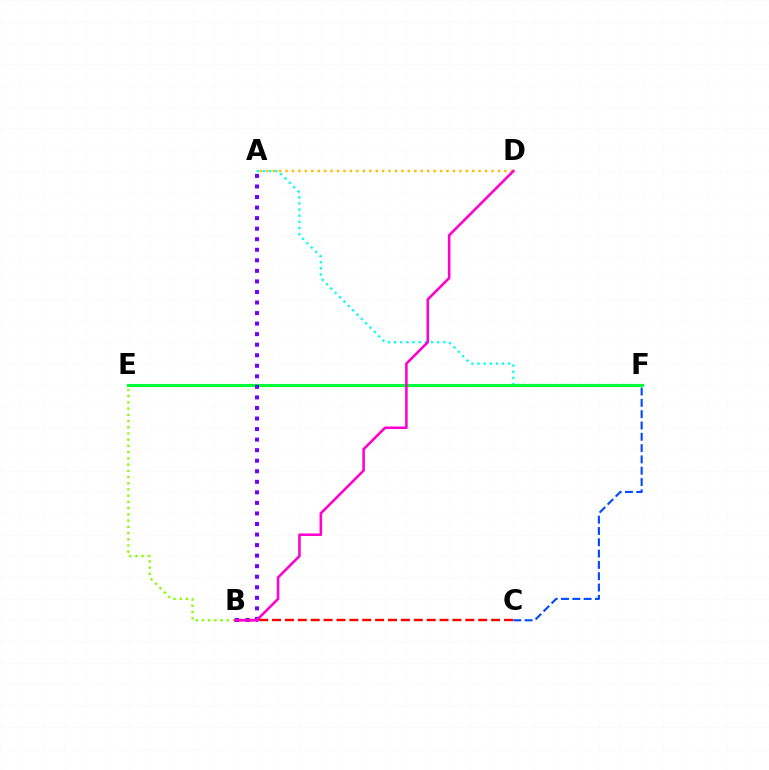{('B', 'C'): [{'color': '#ff0000', 'line_style': 'dashed', 'thickness': 1.75}], ('B', 'E'): [{'color': '#84ff00', 'line_style': 'dotted', 'thickness': 1.69}], ('A', 'D'): [{'color': '#ffbd00', 'line_style': 'dotted', 'thickness': 1.75}], ('A', 'F'): [{'color': '#00fff6', 'line_style': 'dotted', 'thickness': 1.67}], ('E', 'F'): [{'color': '#00ff39', 'line_style': 'solid', 'thickness': 2.24}], ('A', 'B'): [{'color': '#7200ff', 'line_style': 'dotted', 'thickness': 2.87}], ('C', 'F'): [{'color': '#004bff', 'line_style': 'dashed', 'thickness': 1.54}], ('B', 'D'): [{'color': '#ff00cf', 'line_style': 'solid', 'thickness': 1.85}]}